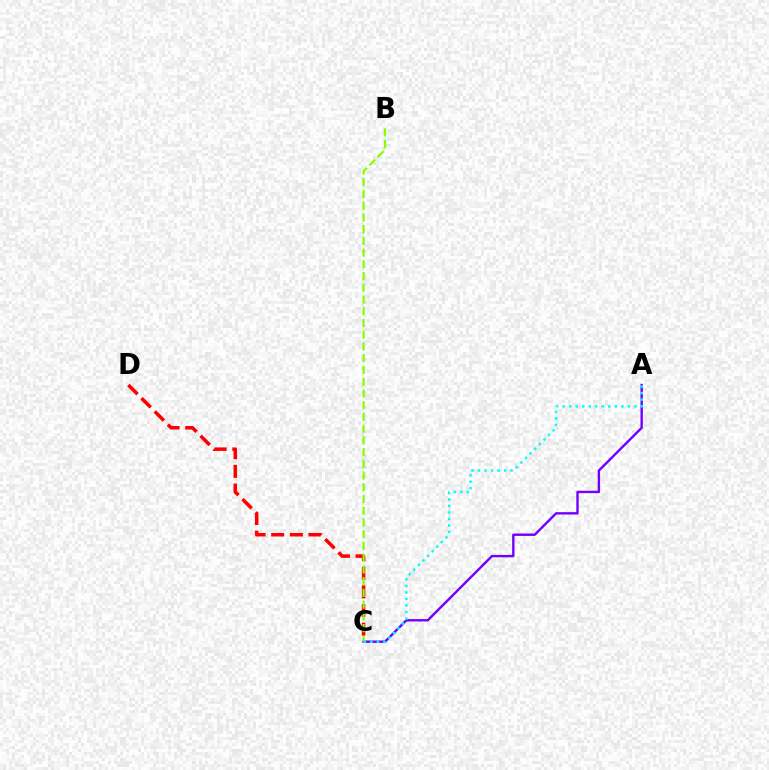{('A', 'C'): [{'color': '#7200ff', 'line_style': 'solid', 'thickness': 1.72}, {'color': '#00fff6', 'line_style': 'dotted', 'thickness': 1.77}], ('C', 'D'): [{'color': '#ff0000', 'line_style': 'dashed', 'thickness': 2.53}], ('B', 'C'): [{'color': '#84ff00', 'line_style': 'dashed', 'thickness': 1.59}]}